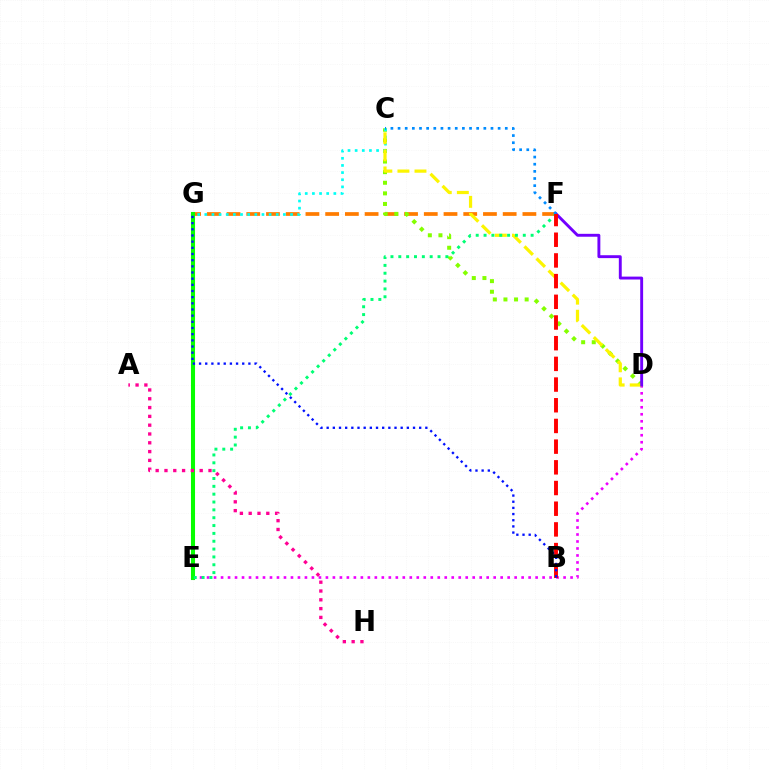{('D', 'E'): [{'color': '#ee00ff', 'line_style': 'dotted', 'thickness': 1.9}], ('F', 'G'): [{'color': '#ff7c00', 'line_style': 'dashed', 'thickness': 2.68}], ('E', 'G'): [{'color': '#08ff00', 'line_style': 'solid', 'thickness': 2.93}], ('C', 'D'): [{'color': '#84ff00', 'line_style': 'dotted', 'thickness': 2.88}, {'color': '#fcf500', 'line_style': 'dashed', 'thickness': 2.32}], ('C', 'G'): [{'color': '#00fff6', 'line_style': 'dotted', 'thickness': 1.94}], ('A', 'H'): [{'color': '#ff0094', 'line_style': 'dotted', 'thickness': 2.39}], ('D', 'F'): [{'color': '#7200ff', 'line_style': 'solid', 'thickness': 2.09}], ('E', 'F'): [{'color': '#00ff74', 'line_style': 'dotted', 'thickness': 2.13}], ('C', 'F'): [{'color': '#008cff', 'line_style': 'dotted', 'thickness': 1.94}], ('B', 'F'): [{'color': '#ff0000', 'line_style': 'dashed', 'thickness': 2.81}], ('B', 'G'): [{'color': '#0010ff', 'line_style': 'dotted', 'thickness': 1.68}]}